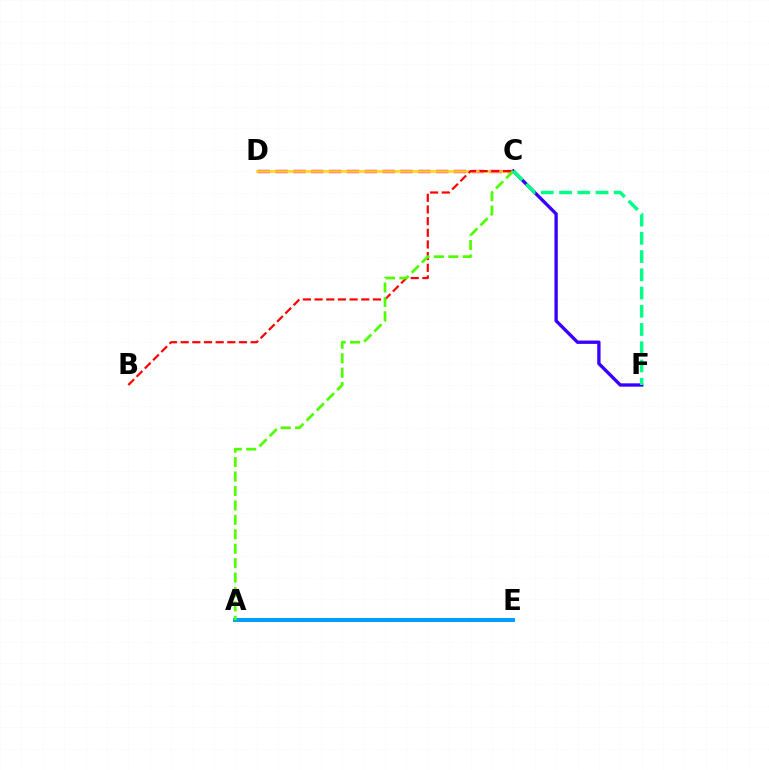{('C', 'D'): [{'color': '#ff00ed', 'line_style': 'dashed', 'thickness': 2.42}, {'color': '#ffd500', 'line_style': 'solid', 'thickness': 1.8}], ('B', 'C'): [{'color': '#ff0000', 'line_style': 'dashed', 'thickness': 1.58}], ('A', 'E'): [{'color': '#009eff', 'line_style': 'solid', 'thickness': 2.85}], ('C', 'F'): [{'color': '#3700ff', 'line_style': 'solid', 'thickness': 2.4}, {'color': '#00ff86', 'line_style': 'dashed', 'thickness': 2.48}], ('A', 'C'): [{'color': '#4fff00', 'line_style': 'dashed', 'thickness': 1.96}]}